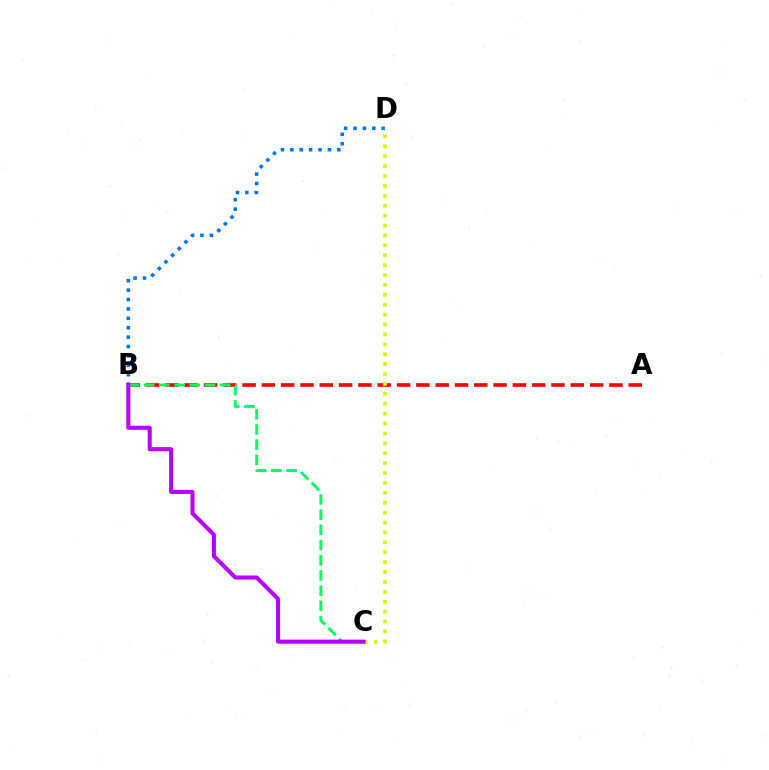{('B', 'D'): [{'color': '#0074ff', 'line_style': 'dotted', 'thickness': 2.55}], ('A', 'B'): [{'color': '#ff0000', 'line_style': 'dashed', 'thickness': 2.62}], ('C', 'D'): [{'color': '#d1ff00', 'line_style': 'dotted', 'thickness': 2.69}], ('B', 'C'): [{'color': '#00ff5c', 'line_style': 'dashed', 'thickness': 2.06}, {'color': '#b900ff', 'line_style': 'solid', 'thickness': 2.92}]}